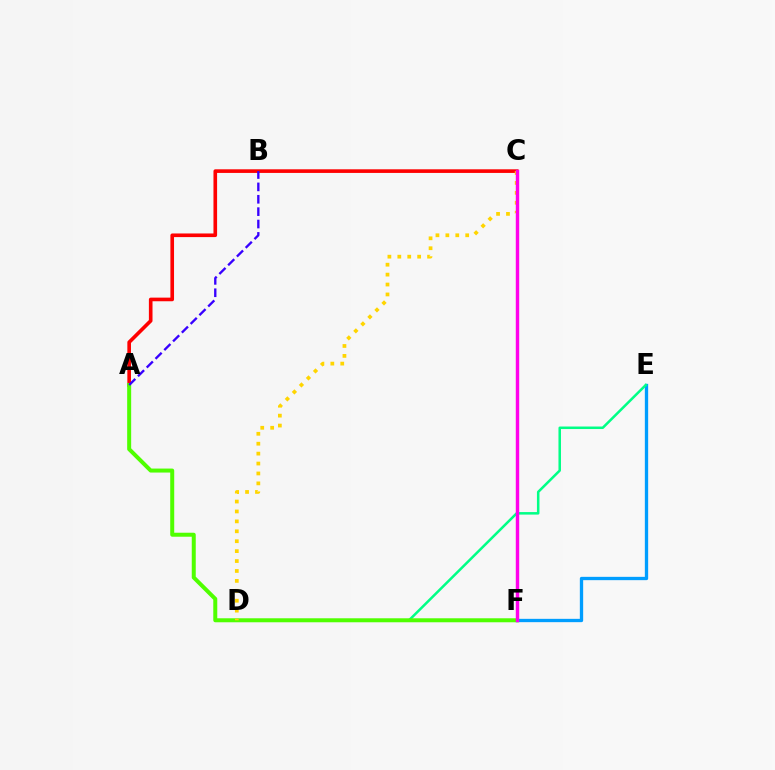{('E', 'F'): [{'color': '#009eff', 'line_style': 'solid', 'thickness': 2.39}], ('D', 'E'): [{'color': '#00ff86', 'line_style': 'solid', 'thickness': 1.81}], ('A', 'C'): [{'color': '#ff0000', 'line_style': 'solid', 'thickness': 2.61}], ('A', 'F'): [{'color': '#4fff00', 'line_style': 'solid', 'thickness': 2.87}], ('C', 'D'): [{'color': '#ffd500', 'line_style': 'dotted', 'thickness': 2.7}], ('A', 'B'): [{'color': '#3700ff', 'line_style': 'dashed', 'thickness': 1.68}], ('C', 'F'): [{'color': '#ff00ed', 'line_style': 'solid', 'thickness': 2.46}]}